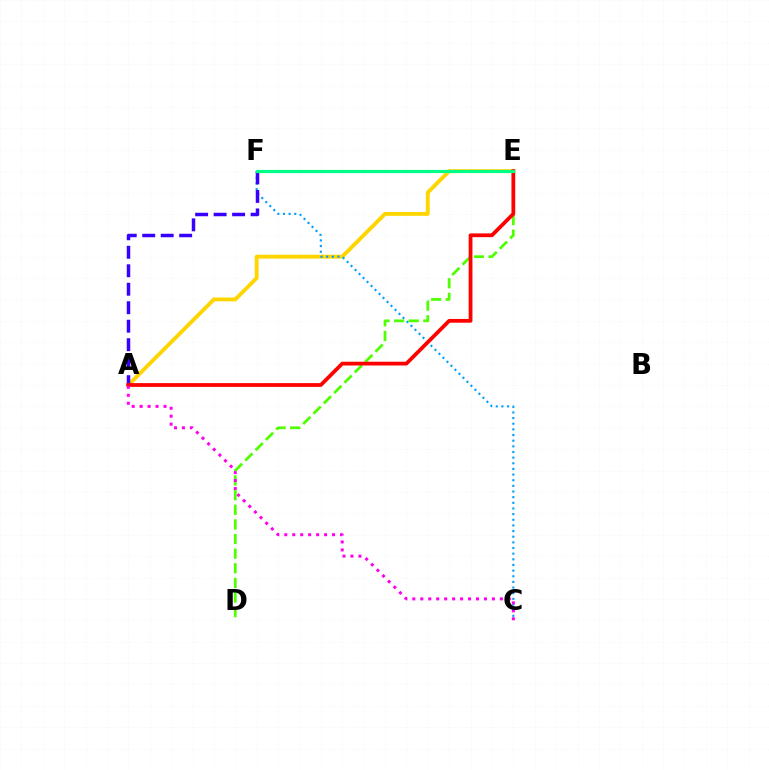{('A', 'E'): [{'color': '#ffd500', 'line_style': 'solid', 'thickness': 2.79}, {'color': '#ff0000', 'line_style': 'solid', 'thickness': 2.71}], ('C', 'F'): [{'color': '#009eff', 'line_style': 'dotted', 'thickness': 1.53}], ('A', 'F'): [{'color': '#3700ff', 'line_style': 'dashed', 'thickness': 2.51}], ('D', 'E'): [{'color': '#4fff00', 'line_style': 'dashed', 'thickness': 1.99}], ('A', 'C'): [{'color': '#ff00ed', 'line_style': 'dotted', 'thickness': 2.16}], ('E', 'F'): [{'color': '#00ff86', 'line_style': 'solid', 'thickness': 2.26}]}